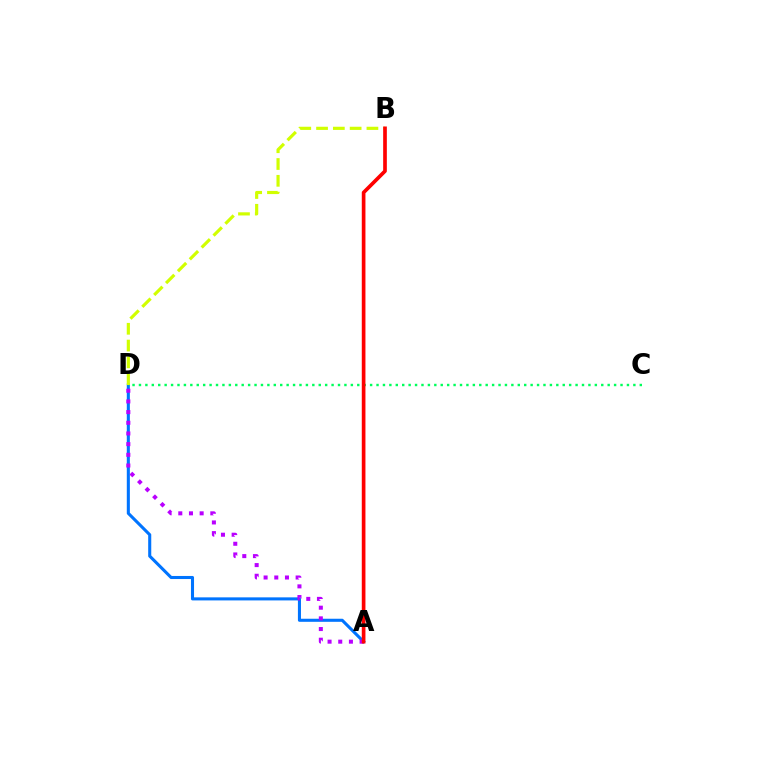{('A', 'D'): [{'color': '#0074ff', 'line_style': 'solid', 'thickness': 2.21}, {'color': '#b900ff', 'line_style': 'dotted', 'thickness': 2.9}], ('C', 'D'): [{'color': '#00ff5c', 'line_style': 'dotted', 'thickness': 1.74}], ('B', 'D'): [{'color': '#d1ff00', 'line_style': 'dashed', 'thickness': 2.28}], ('A', 'B'): [{'color': '#ff0000', 'line_style': 'solid', 'thickness': 2.64}]}